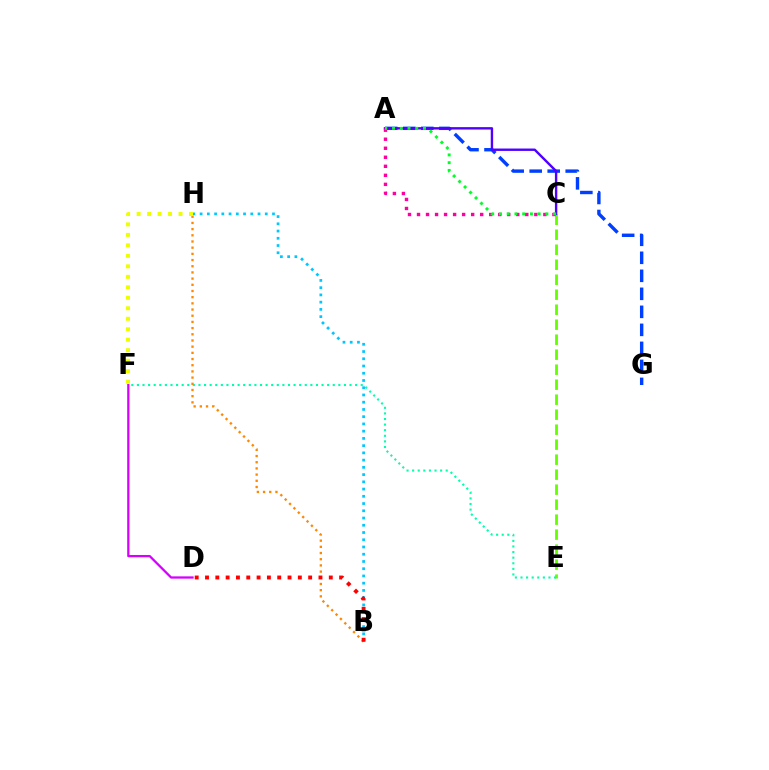{('C', 'E'): [{'color': '#66ff00', 'line_style': 'dashed', 'thickness': 2.04}], ('A', 'G'): [{'color': '#003fff', 'line_style': 'dashed', 'thickness': 2.45}], ('E', 'F'): [{'color': '#00ffaf', 'line_style': 'dotted', 'thickness': 1.52}], ('A', 'C'): [{'color': '#4f00ff', 'line_style': 'solid', 'thickness': 1.73}, {'color': '#ff00a0', 'line_style': 'dotted', 'thickness': 2.45}, {'color': '#00ff27', 'line_style': 'dotted', 'thickness': 2.1}], ('B', 'H'): [{'color': '#ff8800', 'line_style': 'dotted', 'thickness': 1.68}, {'color': '#00c7ff', 'line_style': 'dotted', 'thickness': 1.97}], ('D', 'F'): [{'color': '#d600ff', 'line_style': 'solid', 'thickness': 1.63}], ('B', 'D'): [{'color': '#ff0000', 'line_style': 'dotted', 'thickness': 2.8}], ('F', 'H'): [{'color': '#eeff00', 'line_style': 'dotted', 'thickness': 2.85}]}